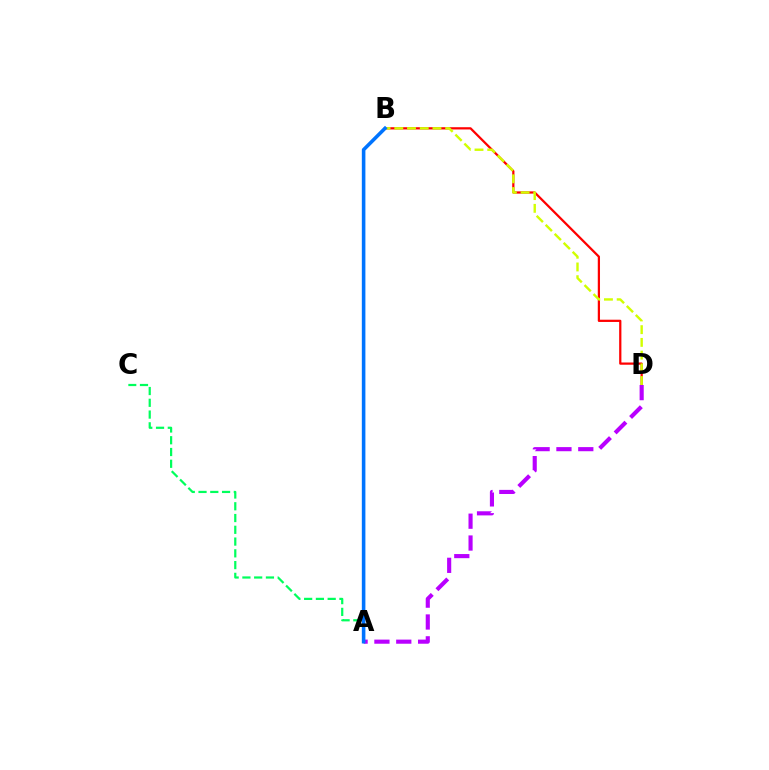{('B', 'D'): [{'color': '#ff0000', 'line_style': 'solid', 'thickness': 1.61}, {'color': '#d1ff00', 'line_style': 'dashed', 'thickness': 1.73}], ('A', 'D'): [{'color': '#b900ff', 'line_style': 'dashed', 'thickness': 2.97}], ('A', 'C'): [{'color': '#00ff5c', 'line_style': 'dashed', 'thickness': 1.6}], ('A', 'B'): [{'color': '#0074ff', 'line_style': 'solid', 'thickness': 2.57}]}